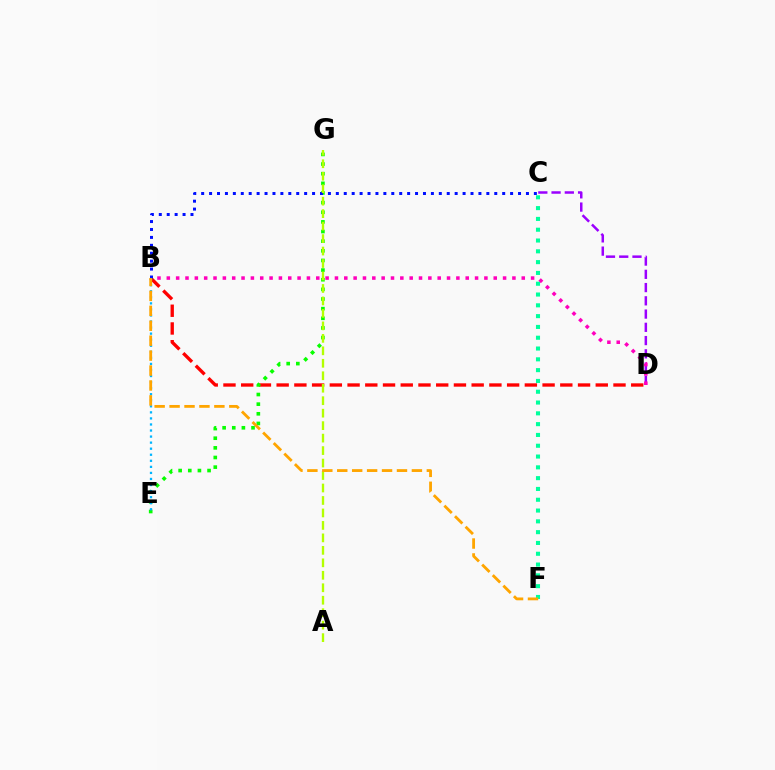{('C', 'D'): [{'color': '#9b00ff', 'line_style': 'dashed', 'thickness': 1.8}], ('B', 'D'): [{'color': '#ff0000', 'line_style': 'dashed', 'thickness': 2.41}, {'color': '#ff00bd', 'line_style': 'dotted', 'thickness': 2.54}], ('E', 'G'): [{'color': '#08ff00', 'line_style': 'dotted', 'thickness': 2.62}], ('B', 'E'): [{'color': '#00b5ff', 'line_style': 'dotted', 'thickness': 1.65}], ('C', 'F'): [{'color': '#00ff9d', 'line_style': 'dotted', 'thickness': 2.93}], ('B', 'C'): [{'color': '#0010ff', 'line_style': 'dotted', 'thickness': 2.15}], ('A', 'G'): [{'color': '#b3ff00', 'line_style': 'dashed', 'thickness': 1.69}], ('B', 'F'): [{'color': '#ffa500', 'line_style': 'dashed', 'thickness': 2.03}]}